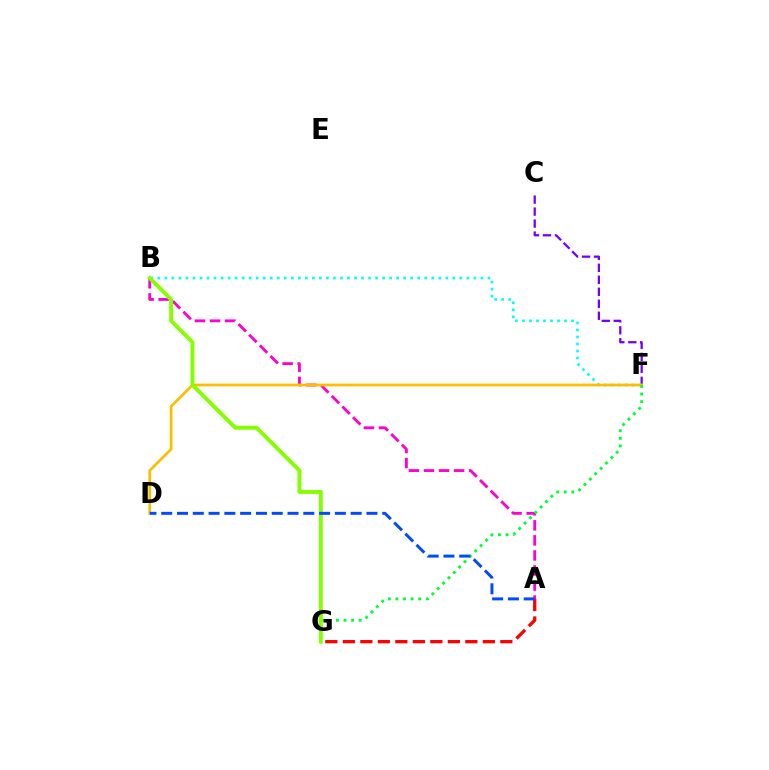{('C', 'F'): [{'color': '#7200ff', 'line_style': 'dashed', 'thickness': 1.63}], ('A', 'B'): [{'color': '#ff00cf', 'line_style': 'dashed', 'thickness': 2.04}], ('B', 'F'): [{'color': '#00fff6', 'line_style': 'dotted', 'thickness': 1.91}], ('D', 'F'): [{'color': '#ffbd00', 'line_style': 'solid', 'thickness': 1.96}], ('F', 'G'): [{'color': '#00ff39', 'line_style': 'dotted', 'thickness': 2.06}], ('A', 'G'): [{'color': '#ff0000', 'line_style': 'dashed', 'thickness': 2.38}], ('B', 'G'): [{'color': '#84ff00', 'line_style': 'solid', 'thickness': 2.81}], ('A', 'D'): [{'color': '#004bff', 'line_style': 'dashed', 'thickness': 2.14}]}